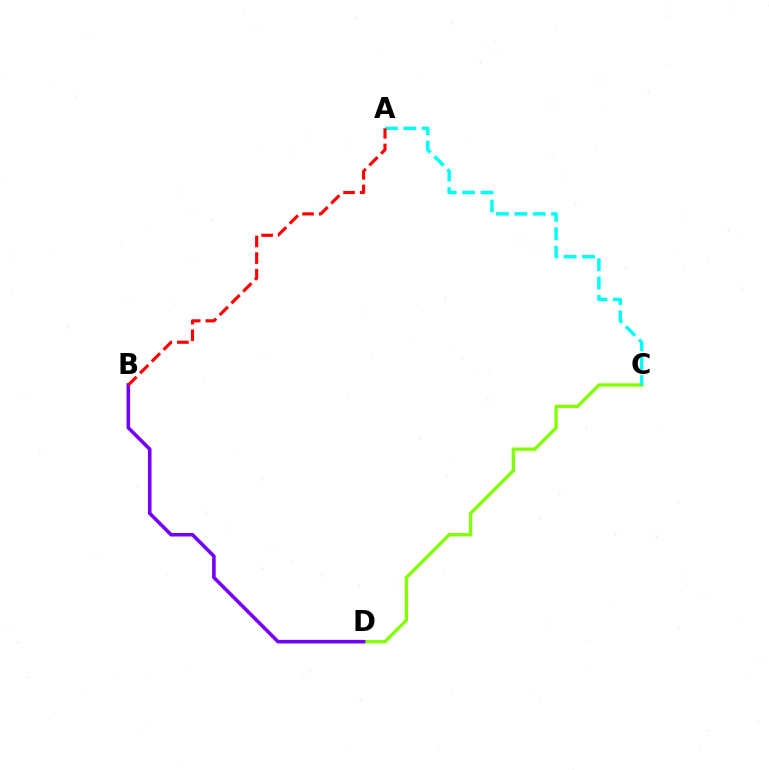{('C', 'D'): [{'color': '#84ff00', 'line_style': 'solid', 'thickness': 2.41}], ('A', 'C'): [{'color': '#00fff6', 'line_style': 'dashed', 'thickness': 2.5}], ('B', 'D'): [{'color': '#7200ff', 'line_style': 'solid', 'thickness': 2.57}], ('A', 'B'): [{'color': '#ff0000', 'line_style': 'dashed', 'thickness': 2.26}]}